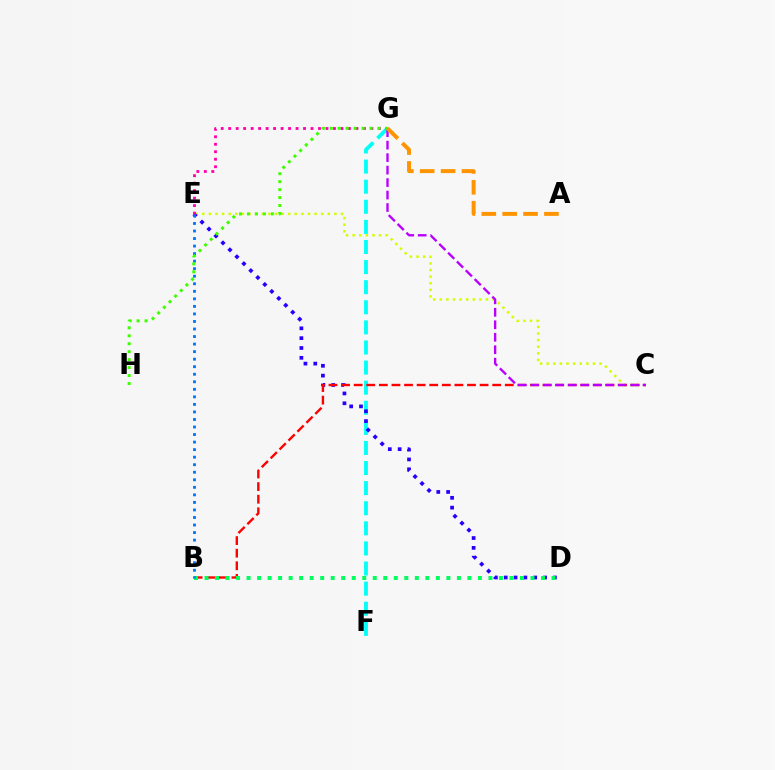{('C', 'E'): [{'color': '#d1ff00', 'line_style': 'dotted', 'thickness': 1.79}], ('F', 'G'): [{'color': '#00fff6', 'line_style': 'dashed', 'thickness': 2.73}], ('D', 'E'): [{'color': '#2500ff', 'line_style': 'dotted', 'thickness': 2.67}], ('B', 'C'): [{'color': '#ff0000', 'line_style': 'dashed', 'thickness': 1.71}], ('B', 'D'): [{'color': '#00ff5c', 'line_style': 'dotted', 'thickness': 2.86}], ('B', 'E'): [{'color': '#0074ff', 'line_style': 'dotted', 'thickness': 2.05}], ('E', 'G'): [{'color': '#ff00ac', 'line_style': 'dotted', 'thickness': 2.03}], ('C', 'G'): [{'color': '#b900ff', 'line_style': 'dashed', 'thickness': 1.69}], ('G', 'H'): [{'color': '#3dff00', 'line_style': 'dotted', 'thickness': 2.16}], ('A', 'G'): [{'color': '#ff9400', 'line_style': 'dashed', 'thickness': 2.84}]}